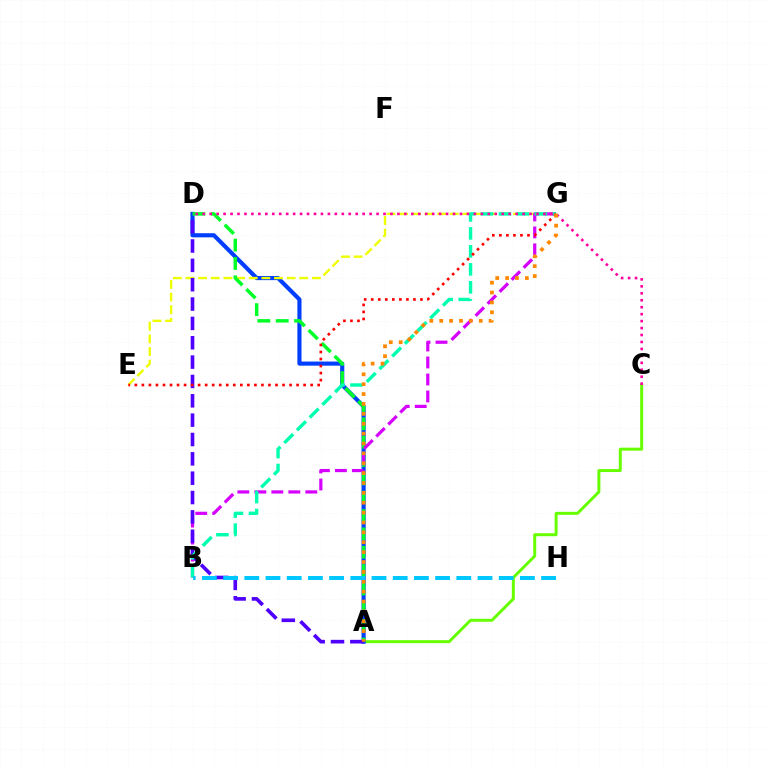{('A', 'C'): [{'color': '#66ff00', 'line_style': 'solid', 'thickness': 2.14}], ('A', 'D'): [{'color': '#003fff', 'line_style': 'solid', 'thickness': 2.97}, {'color': '#00ff27', 'line_style': 'dashed', 'thickness': 2.49}, {'color': '#4f00ff', 'line_style': 'dashed', 'thickness': 2.63}], ('E', 'G'): [{'color': '#eeff00', 'line_style': 'dashed', 'thickness': 1.72}, {'color': '#ff0000', 'line_style': 'dotted', 'thickness': 1.91}], ('B', 'G'): [{'color': '#d600ff', 'line_style': 'dashed', 'thickness': 2.31}, {'color': '#00ffaf', 'line_style': 'dashed', 'thickness': 2.44}], ('C', 'D'): [{'color': '#ff00a0', 'line_style': 'dotted', 'thickness': 1.89}], ('B', 'H'): [{'color': '#00c7ff', 'line_style': 'dashed', 'thickness': 2.88}], ('A', 'G'): [{'color': '#ff8800', 'line_style': 'dotted', 'thickness': 2.68}]}